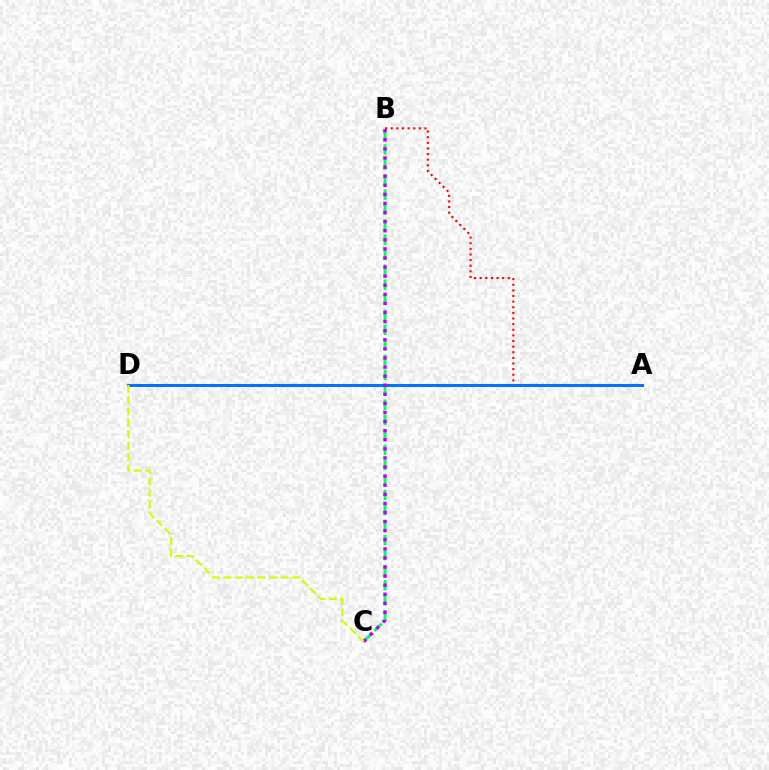{('B', 'C'): [{'color': '#00ff5c', 'line_style': 'dashed', 'thickness': 2.04}, {'color': '#b900ff', 'line_style': 'dotted', 'thickness': 2.47}], ('A', 'B'): [{'color': '#ff0000', 'line_style': 'dotted', 'thickness': 1.53}], ('A', 'D'): [{'color': '#0074ff', 'line_style': 'solid', 'thickness': 2.18}], ('C', 'D'): [{'color': '#d1ff00', 'line_style': 'dashed', 'thickness': 1.55}]}